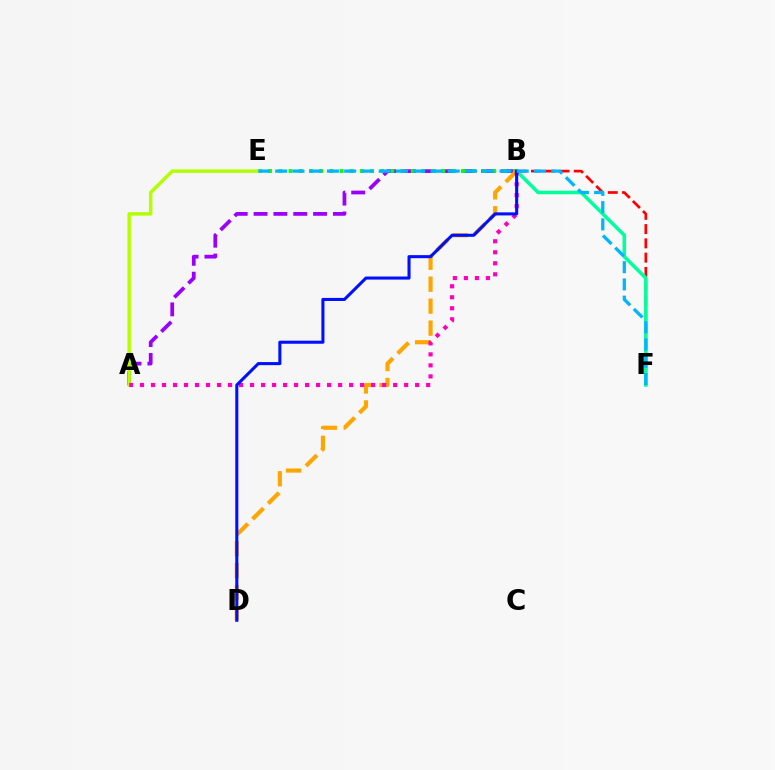{('A', 'B'): [{'color': '#9b00ff', 'line_style': 'dashed', 'thickness': 2.69}, {'color': '#ff00bd', 'line_style': 'dotted', 'thickness': 2.99}], ('B', 'E'): [{'color': '#08ff00', 'line_style': 'dotted', 'thickness': 2.77}], ('A', 'E'): [{'color': '#b3ff00', 'line_style': 'solid', 'thickness': 2.5}], ('B', 'D'): [{'color': '#ffa500', 'line_style': 'dashed', 'thickness': 2.98}, {'color': '#0010ff', 'line_style': 'solid', 'thickness': 2.21}], ('B', 'F'): [{'color': '#ff0000', 'line_style': 'dashed', 'thickness': 1.94}, {'color': '#00ff9d', 'line_style': 'solid', 'thickness': 2.55}], ('E', 'F'): [{'color': '#00b5ff', 'line_style': 'dashed', 'thickness': 2.34}]}